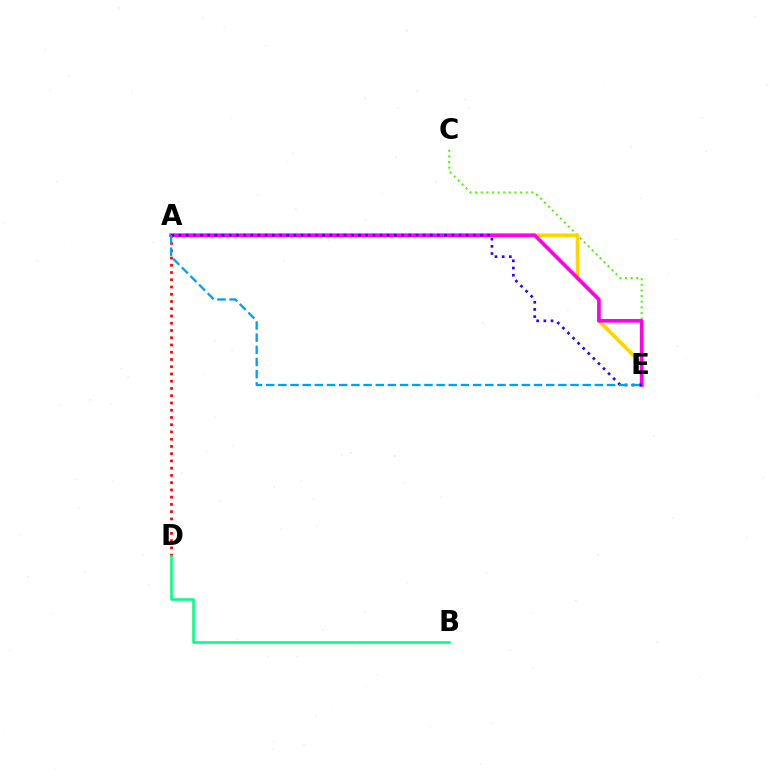{('A', 'D'): [{'color': '#ff0000', 'line_style': 'dotted', 'thickness': 1.97}], ('B', 'D'): [{'color': '#00ff86', 'line_style': 'solid', 'thickness': 1.85}], ('C', 'E'): [{'color': '#4fff00', 'line_style': 'dotted', 'thickness': 1.53}], ('A', 'E'): [{'color': '#ffd500', 'line_style': 'solid', 'thickness': 2.6}, {'color': '#ff00ed', 'line_style': 'solid', 'thickness': 2.61}, {'color': '#3700ff', 'line_style': 'dotted', 'thickness': 1.95}, {'color': '#009eff', 'line_style': 'dashed', 'thickness': 1.65}]}